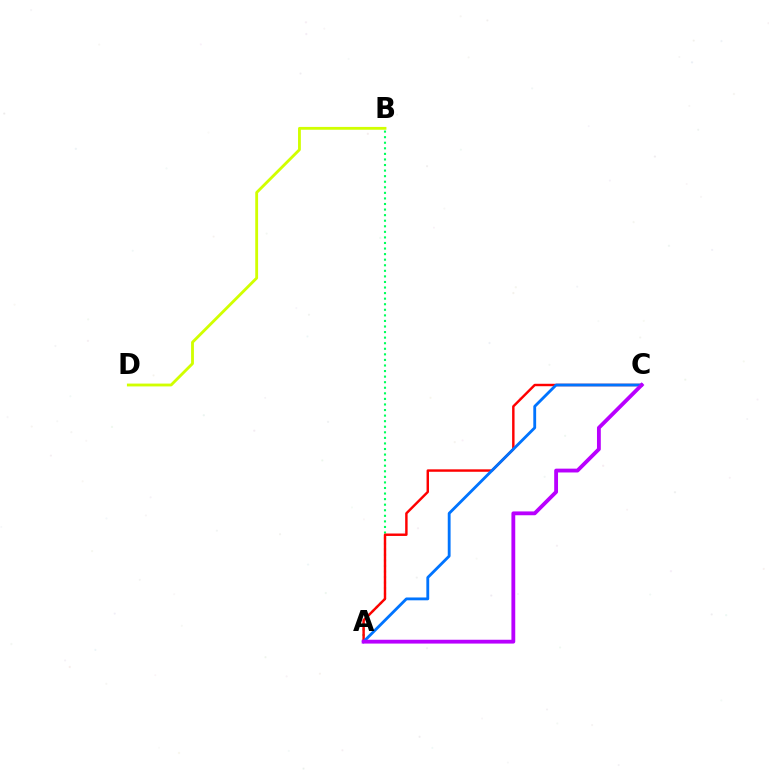{('A', 'B'): [{'color': '#00ff5c', 'line_style': 'dotted', 'thickness': 1.51}], ('A', 'C'): [{'color': '#ff0000', 'line_style': 'solid', 'thickness': 1.76}, {'color': '#0074ff', 'line_style': 'solid', 'thickness': 2.04}, {'color': '#b900ff', 'line_style': 'solid', 'thickness': 2.75}], ('B', 'D'): [{'color': '#d1ff00', 'line_style': 'solid', 'thickness': 2.04}]}